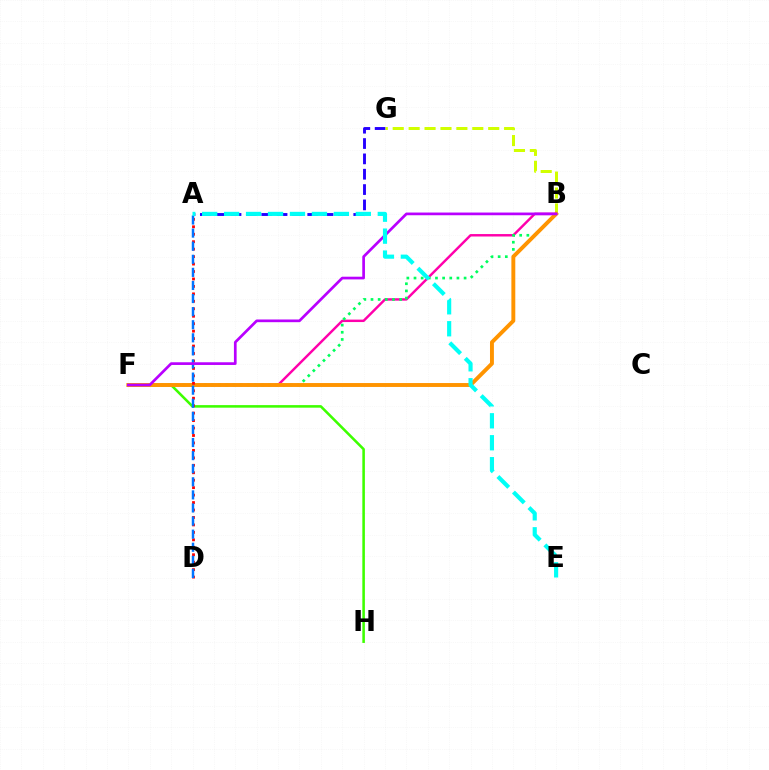{('A', 'G'): [{'color': '#2500ff', 'line_style': 'dashed', 'thickness': 2.08}], ('B', 'F'): [{'color': '#ff00ac', 'line_style': 'solid', 'thickness': 1.76}, {'color': '#00ff5c', 'line_style': 'dotted', 'thickness': 1.94}, {'color': '#ff9400', 'line_style': 'solid', 'thickness': 2.81}, {'color': '#b900ff', 'line_style': 'solid', 'thickness': 1.95}], ('B', 'G'): [{'color': '#d1ff00', 'line_style': 'dashed', 'thickness': 2.16}], ('F', 'H'): [{'color': '#3dff00', 'line_style': 'solid', 'thickness': 1.84}], ('A', 'D'): [{'color': '#ff0000', 'line_style': 'dotted', 'thickness': 2.03}, {'color': '#0074ff', 'line_style': 'dashed', 'thickness': 1.78}], ('A', 'E'): [{'color': '#00fff6', 'line_style': 'dashed', 'thickness': 2.98}]}